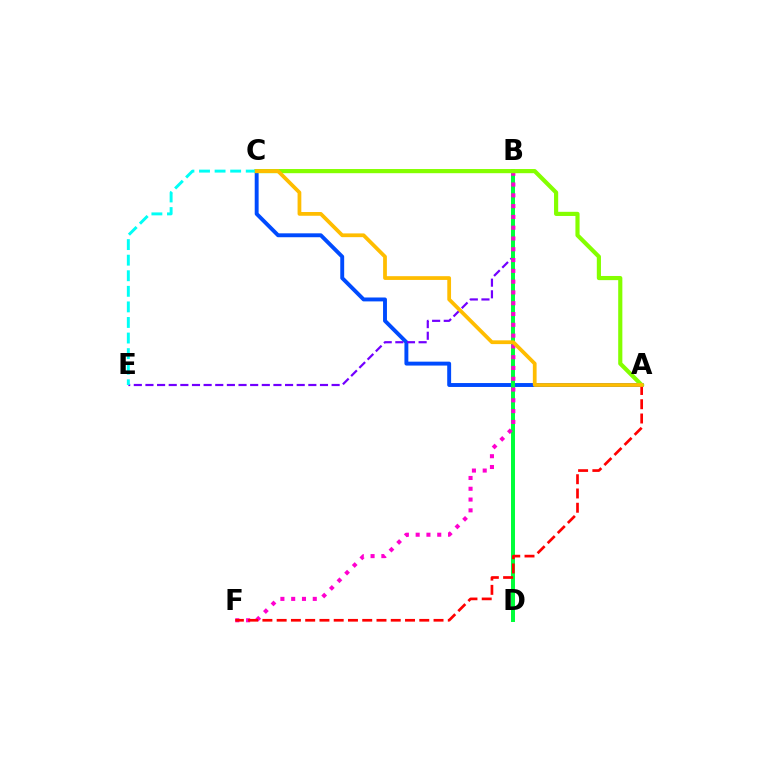{('A', 'C'): [{'color': '#004bff', 'line_style': 'solid', 'thickness': 2.81}, {'color': '#84ff00', 'line_style': 'solid', 'thickness': 2.99}, {'color': '#ffbd00', 'line_style': 'solid', 'thickness': 2.71}], ('B', 'E'): [{'color': '#7200ff', 'line_style': 'dashed', 'thickness': 1.58}], ('B', 'D'): [{'color': '#00ff39', 'line_style': 'solid', 'thickness': 2.86}], ('B', 'F'): [{'color': '#ff00cf', 'line_style': 'dotted', 'thickness': 2.93}], ('C', 'E'): [{'color': '#00fff6', 'line_style': 'dashed', 'thickness': 2.12}], ('A', 'F'): [{'color': '#ff0000', 'line_style': 'dashed', 'thickness': 1.94}]}